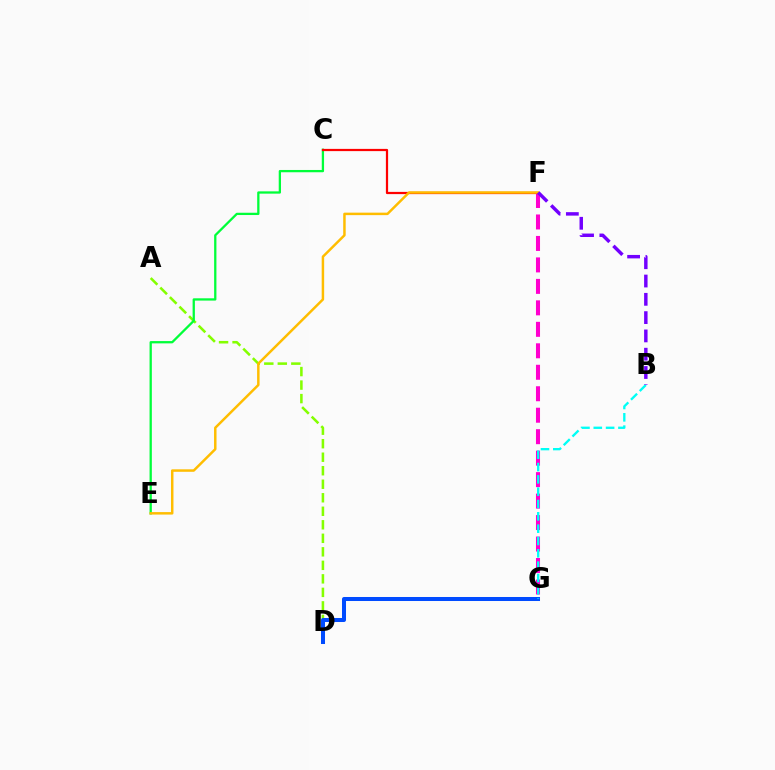{('A', 'D'): [{'color': '#84ff00', 'line_style': 'dashed', 'thickness': 1.84}], ('C', 'E'): [{'color': '#00ff39', 'line_style': 'solid', 'thickness': 1.65}], ('F', 'G'): [{'color': '#ff00cf', 'line_style': 'dashed', 'thickness': 2.92}], ('C', 'F'): [{'color': '#ff0000', 'line_style': 'solid', 'thickness': 1.6}], ('D', 'G'): [{'color': '#004bff', 'line_style': 'solid', 'thickness': 2.89}], ('E', 'F'): [{'color': '#ffbd00', 'line_style': 'solid', 'thickness': 1.78}], ('B', 'G'): [{'color': '#00fff6', 'line_style': 'dashed', 'thickness': 1.67}], ('B', 'F'): [{'color': '#7200ff', 'line_style': 'dashed', 'thickness': 2.49}]}